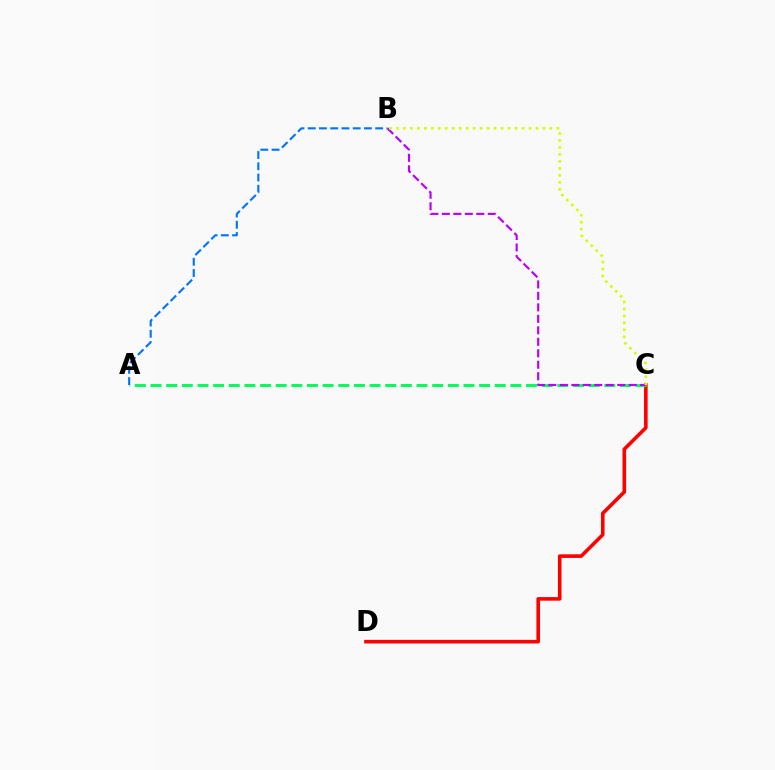{('C', 'D'): [{'color': '#ff0000', 'line_style': 'solid', 'thickness': 2.59}], ('A', 'C'): [{'color': '#00ff5c', 'line_style': 'dashed', 'thickness': 2.13}], ('B', 'C'): [{'color': '#b900ff', 'line_style': 'dashed', 'thickness': 1.56}, {'color': '#d1ff00', 'line_style': 'dotted', 'thickness': 1.9}], ('A', 'B'): [{'color': '#0074ff', 'line_style': 'dashed', 'thickness': 1.53}]}